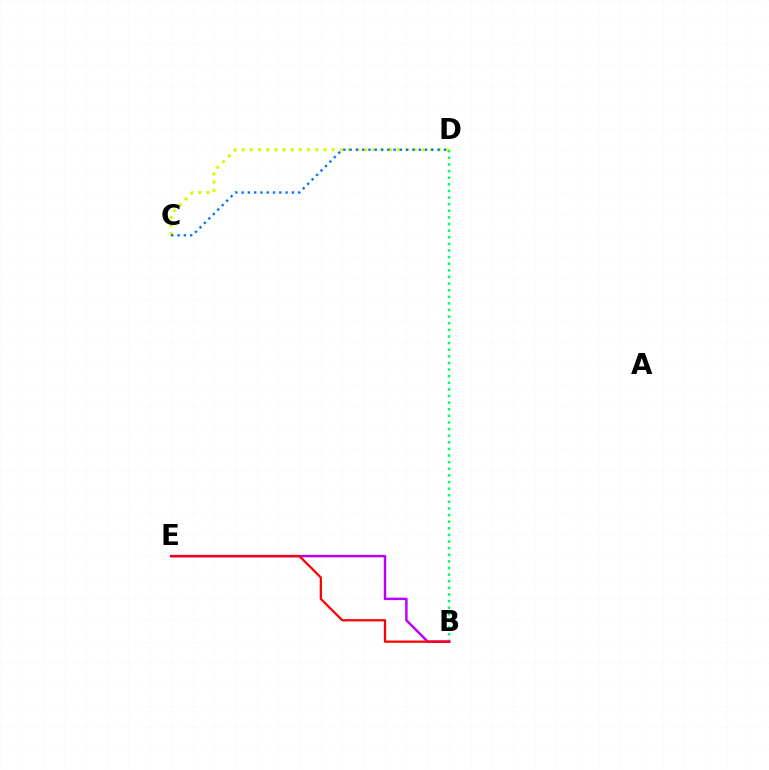{('C', 'D'): [{'color': '#d1ff00', 'line_style': 'dotted', 'thickness': 2.22}, {'color': '#0074ff', 'line_style': 'dotted', 'thickness': 1.71}], ('B', 'D'): [{'color': '#00ff5c', 'line_style': 'dotted', 'thickness': 1.8}], ('B', 'E'): [{'color': '#b900ff', 'line_style': 'solid', 'thickness': 1.77}, {'color': '#ff0000', 'line_style': 'solid', 'thickness': 1.63}]}